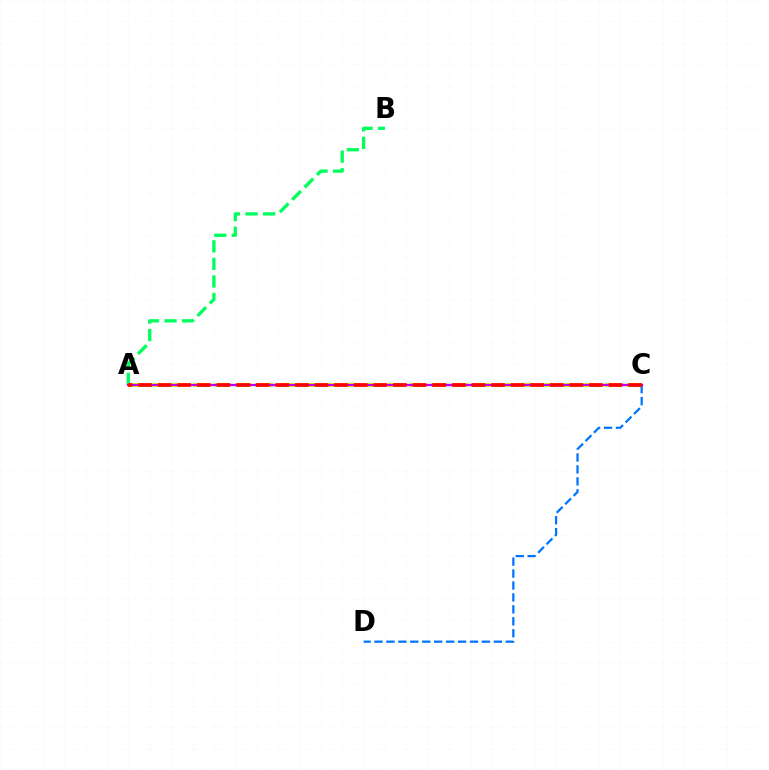{('A', 'B'): [{'color': '#00ff5c', 'line_style': 'dashed', 'thickness': 2.38}], ('A', 'C'): [{'color': '#d1ff00', 'line_style': 'dashed', 'thickness': 2.94}, {'color': '#b900ff', 'line_style': 'solid', 'thickness': 1.63}, {'color': '#ff0000', 'line_style': 'dashed', 'thickness': 2.66}], ('C', 'D'): [{'color': '#0074ff', 'line_style': 'dashed', 'thickness': 1.62}]}